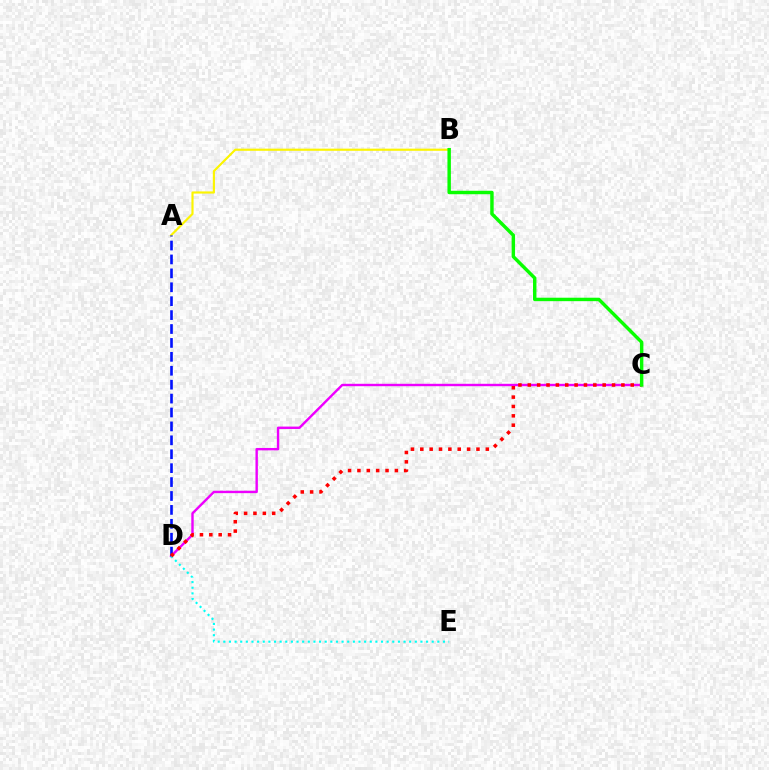{('A', 'B'): [{'color': '#fcf500', 'line_style': 'solid', 'thickness': 1.55}], ('C', 'D'): [{'color': '#ee00ff', 'line_style': 'solid', 'thickness': 1.73}, {'color': '#ff0000', 'line_style': 'dotted', 'thickness': 2.54}], ('A', 'D'): [{'color': '#0010ff', 'line_style': 'dashed', 'thickness': 1.89}], ('D', 'E'): [{'color': '#00fff6', 'line_style': 'dotted', 'thickness': 1.53}], ('B', 'C'): [{'color': '#08ff00', 'line_style': 'solid', 'thickness': 2.48}]}